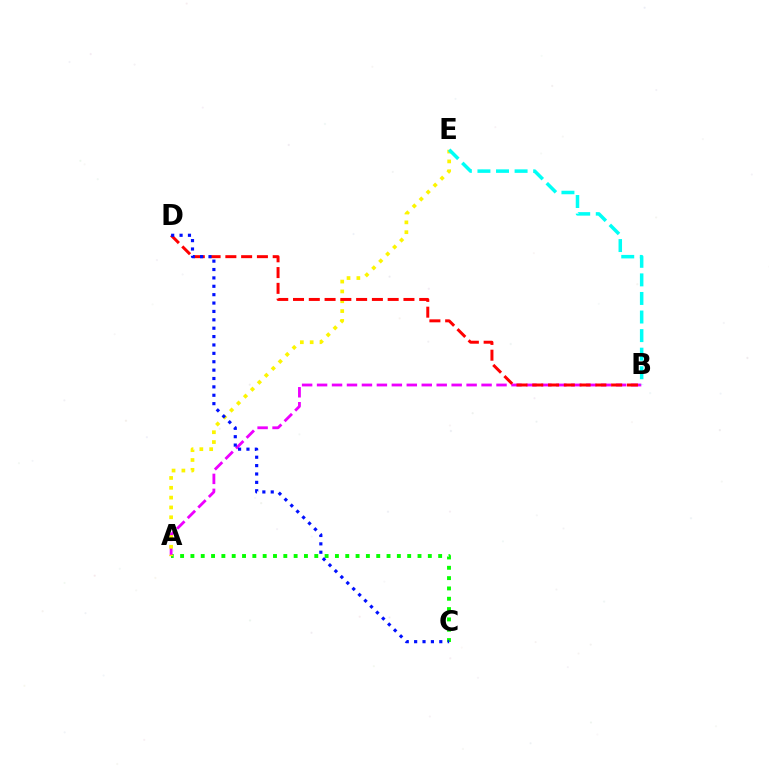{('A', 'C'): [{'color': '#08ff00', 'line_style': 'dotted', 'thickness': 2.8}], ('A', 'B'): [{'color': '#ee00ff', 'line_style': 'dashed', 'thickness': 2.03}], ('A', 'E'): [{'color': '#fcf500', 'line_style': 'dotted', 'thickness': 2.67}], ('B', 'D'): [{'color': '#ff0000', 'line_style': 'dashed', 'thickness': 2.14}], ('B', 'E'): [{'color': '#00fff6', 'line_style': 'dashed', 'thickness': 2.52}], ('C', 'D'): [{'color': '#0010ff', 'line_style': 'dotted', 'thickness': 2.28}]}